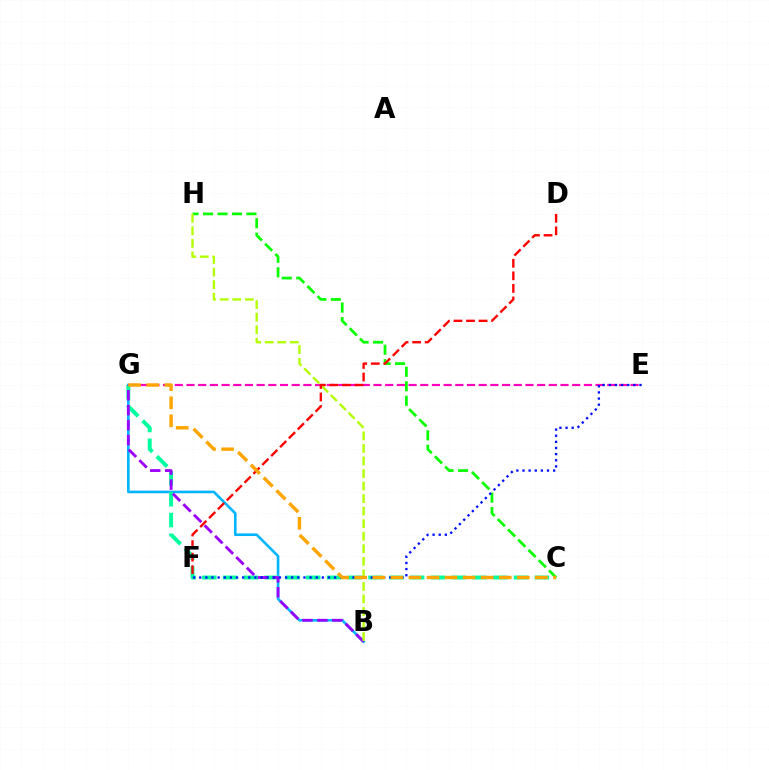{('B', 'G'): [{'color': '#00b5ff', 'line_style': 'solid', 'thickness': 1.89}, {'color': '#9b00ff', 'line_style': 'dashed', 'thickness': 2.03}], ('E', 'G'): [{'color': '#ff00bd', 'line_style': 'dashed', 'thickness': 1.59}], ('C', 'G'): [{'color': '#00ff9d', 'line_style': 'dashed', 'thickness': 2.82}, {'color': '#ffa500', 'line_style': 'dashed', 'thickness': 2.46}], ('C', 'H'): [{'color': '#08ff00', 'line_style': 'dashed', 'thickness': 1.97}], ('E', 'F'): [{'color': '#0010ff', 'line_style': 'dotted', 'thickness': 1.67}], ('B', 'H'): [{'color': '#b3ff00', 'line_style': 'dashed', 'thickness': 1.7}], ('D', 'F'): [{'color': '#ff0000', 'line_style': 'dashed', 'thickness': 1.7}]}